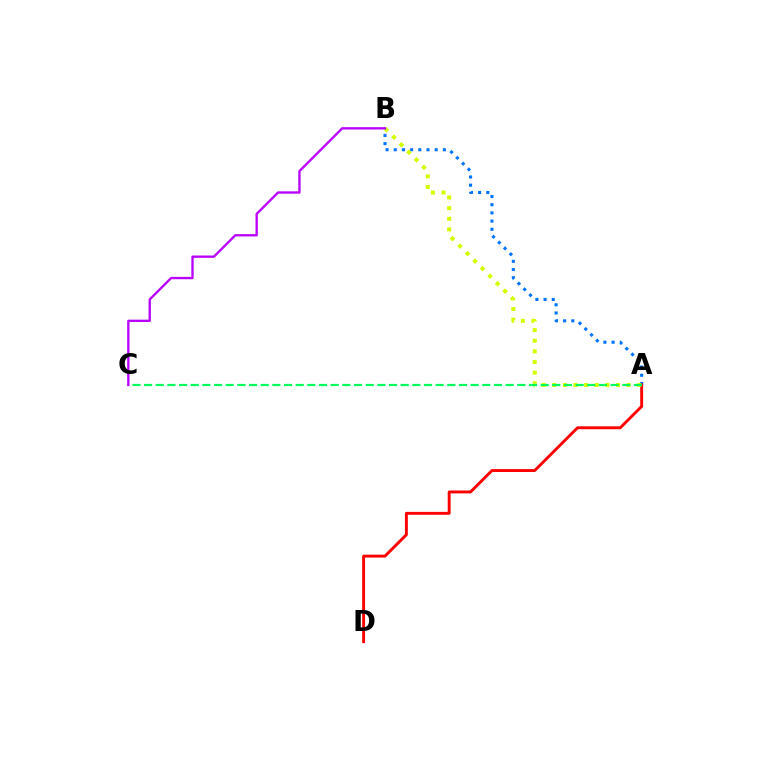{('A', 'B'): [{'color': '#0074ff', 'line_style': 'dotted', 'thickness': 2.22}, {'color': '#d1ff00', 'line_style': 'dotted', 'thickness': 2.89}], ('A', 'D'): [{'color': '#ff0000', 'line_style': 'solid', 'thickness': 2.1}], ('A', 'C'): [{'color': '#00ff5c', 'line_style': 'dashed', 'thickness': 1.58}], ('B', 'C'): [{'color': '#b900ff', 'line_style': 'solid', 'thickness': 1.68}]}